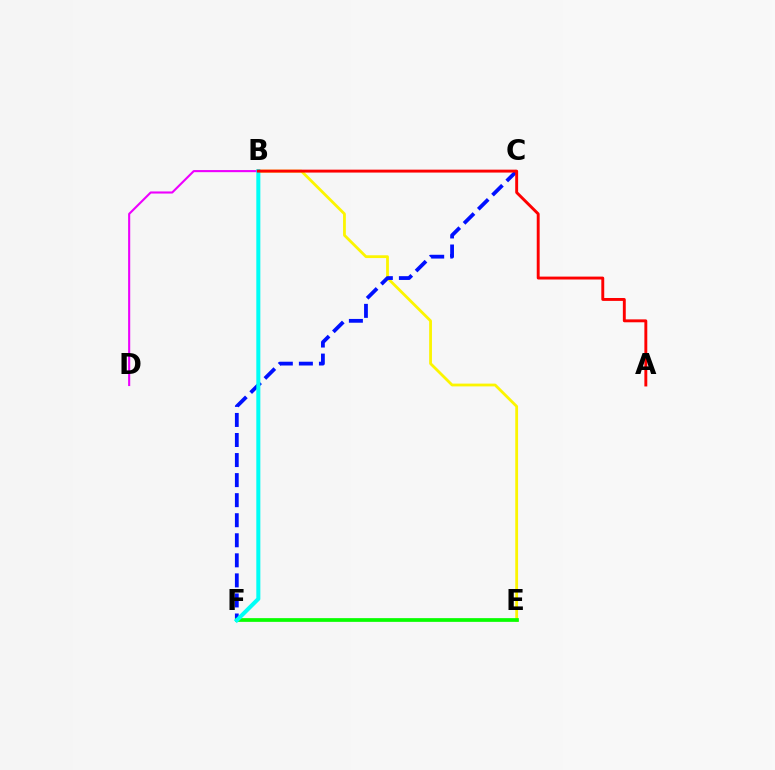{('B', 'E'): [{'color': '#fcf500', 'line_style': 'solid', 'thickness': 2.01}], ('C', 'F'): [{'color': '#0010ff', 'line_style': 'dashed', 'thickness': 2.72}], ('B', 'D'): [{'color': '#ee00ff', 'line_style': 'solid', 'thickness': 1.52}], ('E', 'F'): [{'color': '#08ff00', 'line_style': 'solid', 'thickness': 2.68}], ('B', 'F'): [{'color': '#00fff6', 'line_style': 'solid', 'thickness': 2.91}], ('A', 'B'): [{'color': '#ff0000', 'line_style': 'solid', 'thickness': 2.09}]}